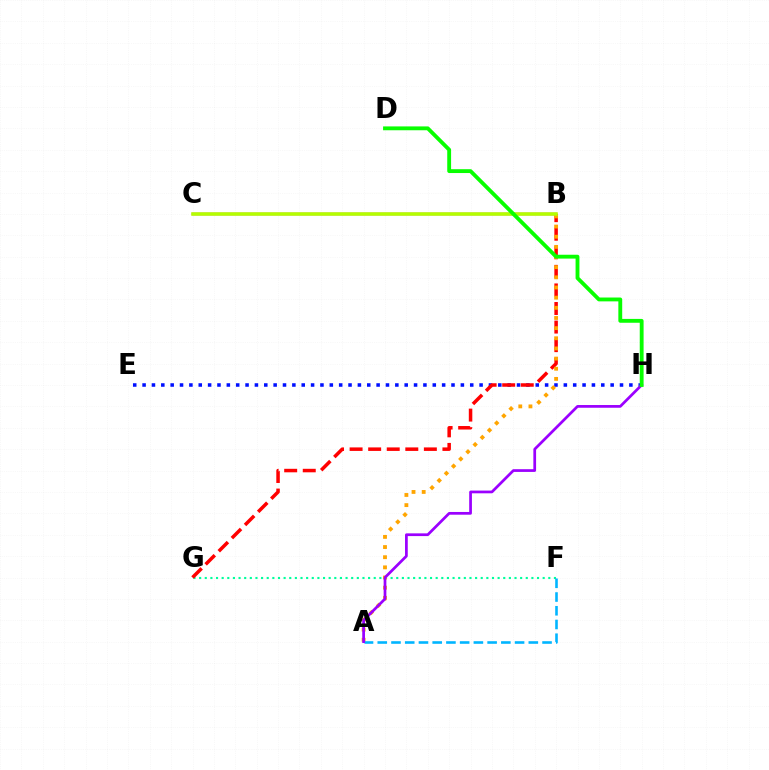{('F', 'G'): [{'color': '#00ff9d', 'line_style': 'dotted', 'thickness': 1.53}], ('E', 'H'): [{'color': '#0010ff', 'line_style': 'dotted', 'thickness': 2.54}], ('B', 'G'): [{'color': '#ff0000', 'line_style': 'dashed', 'thickness': 2.52}], ('B', 'C'): [{'color': '#ff00bd', 'line_style': 'solid', 'thickness': 1.79}, {'color': '#b3ff00', 'line_style': 'solid', 'thickness': 2.54}], ('A', 'B'): [{'color': '#ffa500', 'line_style': 'dotted', 'thickness': 2.76}], ('A', 'F'): [{'color': '#00b5ff', 'line_style': 'dashed', 'thickness': 1.87}], ('A', 'H'): [{'color': '#9b00ff', 'line_style': 'solid', 'thickness': 1.97}], ('D', 'H'): [{'color': '#08ff00', 'line_style': 'solid', 'thickness': 2.77}]}